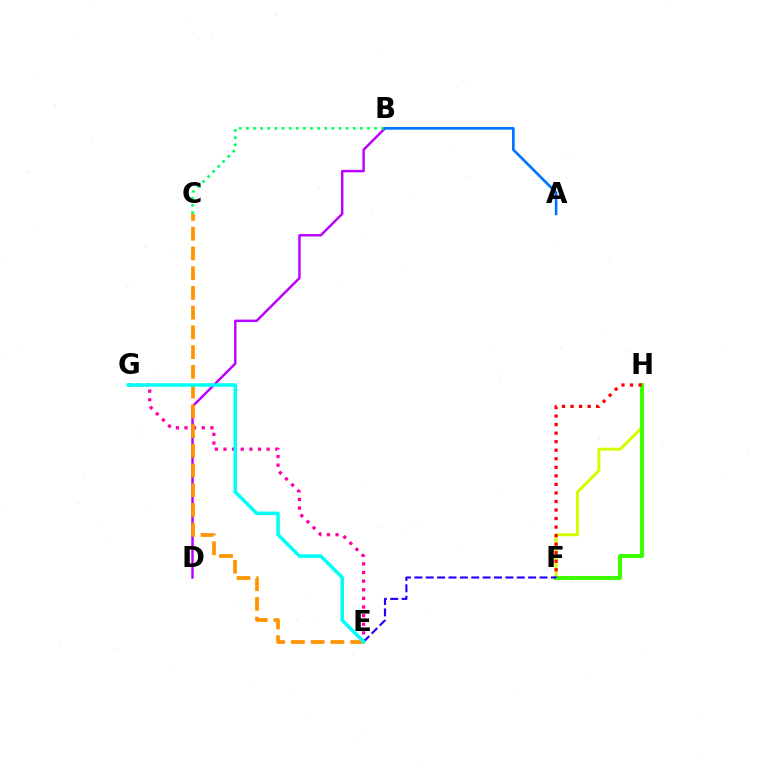{('E', 'G'): [{'color': '#ff00ac', 'line_style': 'dotted', 'thickness': 2.34}, {'color': '#00fff6', 'line_style': 'solid', 'thickness': 2.55}], ('B', 'D'): [{'color': '#b900ff', 'line_style': 'solid', 'thickness': 1.75}], ('F', 'H'): [{'color': '#d1ff00', 'line_style': 'solid', 'thickness': 2.15}, {'color': '#3dff00', 'line_style': 'solid', 'thickness': 2.9}, {'color': '#ff0000', 'line_style': 'dotted', 'thickness': 2.32}], ('B', 'C'): [{'color': '#00ff5c', 'line_style': 'dotted', 'thickness': 1.94}], ('E', 'F'): [{'color': '#2500ff', 'line_style': 'dashed', 'thickness': 1.55}], ('C', 'E'): [{'color': '#ff9400', 'line_style': 'dashed', 'thickness': 2.68}], ('A', 'B'): [{'color': '#0074ff', 'line_style': 'solid', 'thickness': 1.91}]}